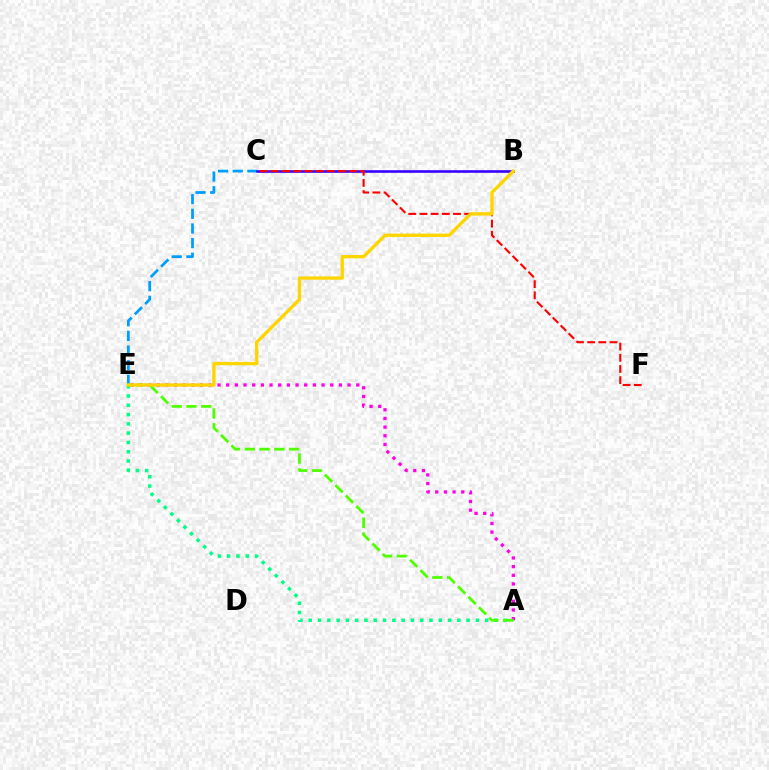{('A', 'E'): [{'color': '#ff00ed', 'line_style': 'dotted', 'thickness': 2.36}, {'color': '#00ff86', 'line_style': 'dotted', 'thickness': 2.52}, {'color': '#4fff00', 'line_style': 'dashed', 'thickness': 2.01}], ('C', 'E'): [{'color': '#009eff', 'line_style': 'dashed', 'thickness': 1.99}], ('B', 'C'): [{'color': '#3700ff', 'line_style': 'solid', 'thickness': 1.87}], ('C', 'F'): [{'color': '#ff0000', 'line_style': 'dashed', 'thickness': 1.52}], ('B', 'E'): [{'color': '#ffd500', 'line_style': 'solid', 'thickness': 2.4}]}